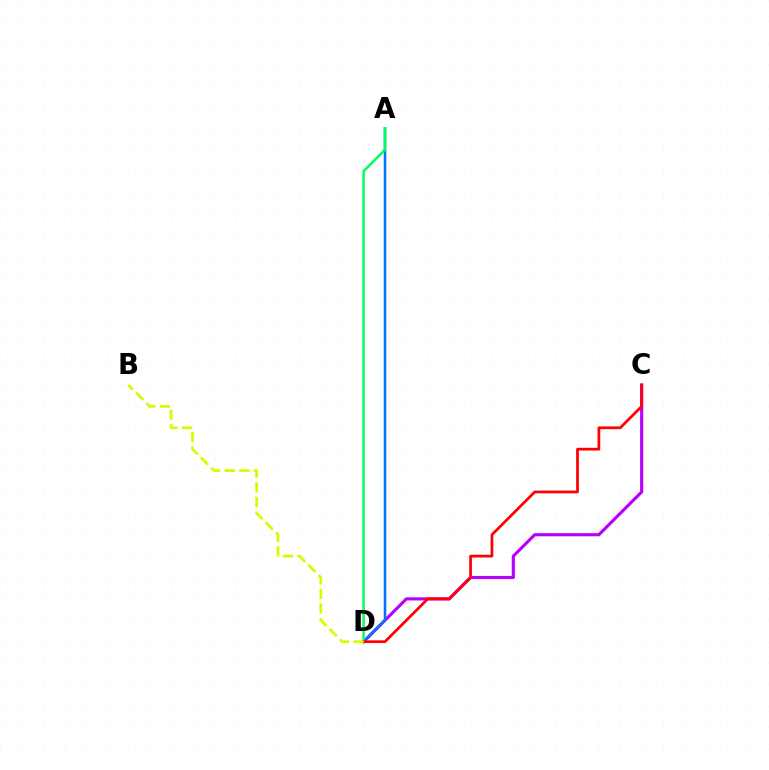{('C', 'D'): [{'color': '#b900ff', 'line_style': 'solid', 'thickness': 2.26}, {'color': '#ff0000', 'line_style': 'solid', 'thickness': 1.96}], ('A', 'D'): [{'color': '#0074ff', 'line_style': 'solid', 'thickness': 1.84}, {'color': '#00ff5c', 'line_style': 'solid', 'thickness': 1.8}], ('B', 'D'): [{'color': '#d1ff00', 'line_style': 'dashed', 'thickness': 1.98}]}